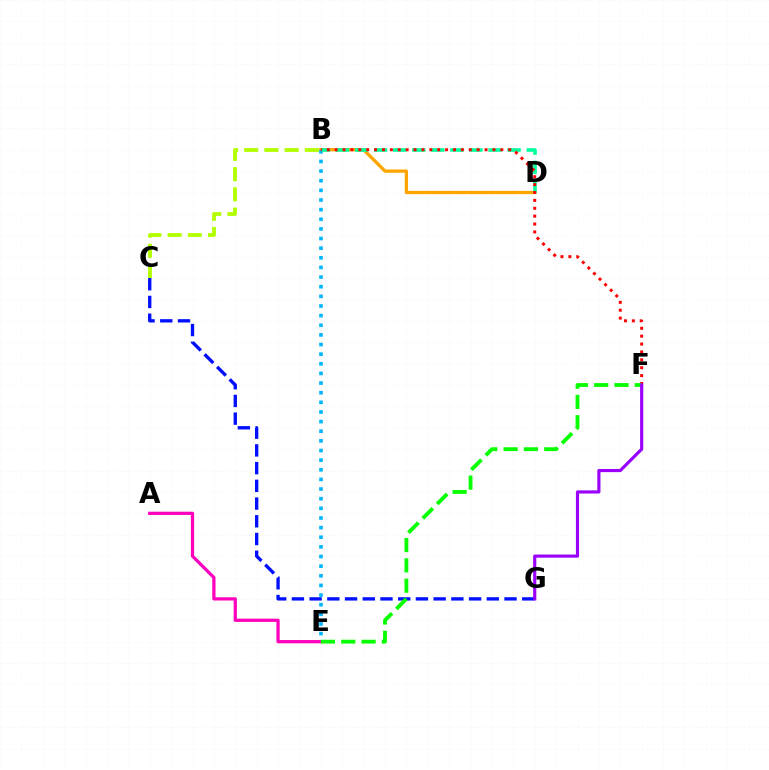{('B', 'D'): [{'color': '#ffa500', 'line_style': 'solid', 'thickness': 2.38}, {'color': '#00ff9d', 'line_style': 'dashed', 'thickness': 2.59}], ('B', 'E'): [{'color': '#00b5ff', 'line_style': 'dotted', 'thickness': 2.62}], ('A', 'E'): [{'color': '#ff00bd', 'line_style': 'solid', 'thickness': 2.33}], ('B', 'C'): [{'color': '#b3ff00', 'line_style': 'dashed', 'thickness': 2.74}], ('B', 'F'): [{'color': '#ff0000', 'line_style': 'dotted', 'thickness': 2.14}], ('C', 'G'): [{'color': '#0010ff', 'line_style': 'dashed', 'thickness': 2.41}], ('E', 'F'): [{'color': '#08ff00', 'line_style': 'dashed', 'thickness': 2.76}], ('F', 'G'): [{'color': '#9b00ff', 'line_style': 'solid', 'thickness': 2.27}]}